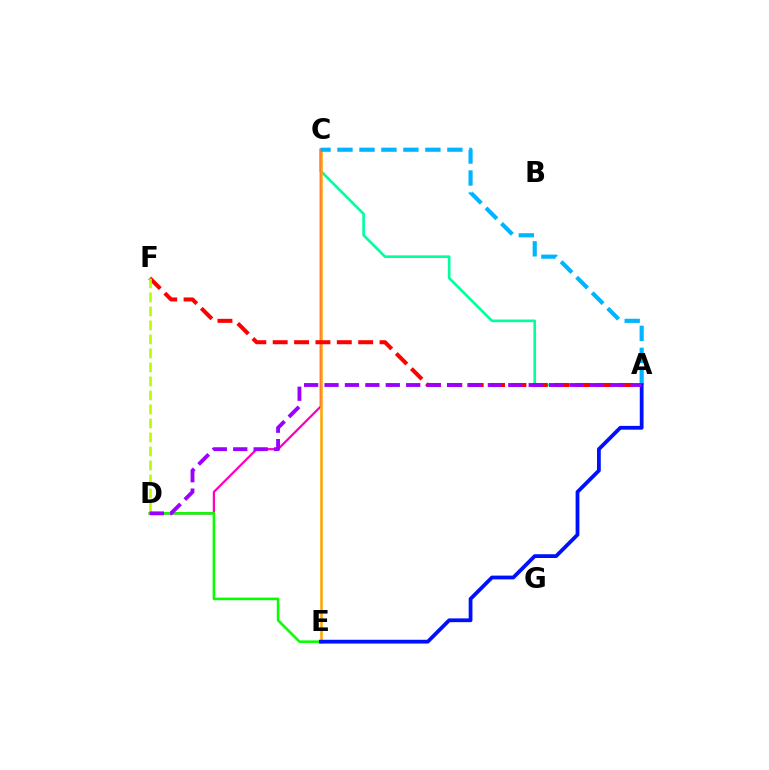{('A', 'C'): [{'color': '#00ff9d', 'line_style': 'solid', 'thickness': 1.91}, {'color': '#00b5ff', 'line_style': 'dashed', 'thickness': 2.99}], ('C', 'D'): [{'color': '#ff00bd', 'line_style': 'solid', 'thickness': 1.61}], ('C', 'E'): [{'color': '#ffa500', 'line_style': 'solid', 'thickness': 1.83}], ('D', 'E'): [{'color': '#08ff00', 'line_style': 'solid', 'thickness': 1.87}], ('A', 'F'): [{'color': '#ff0000', 'line_style': 'dashed', 'thickness': 2.9}], ('D', 'F'): [{'color': '#b3ff00', 'line_style': 'dashed', 'thickness': 1.9}], ('A', 'E'): [{'color': '#0010ff', 'line_style': 'solid', 'thickness': 2.72}], ('A', 'D'): [{'color': '#9b00ff', 'line_style': 'dashed', 'thickness': 2.77}]}